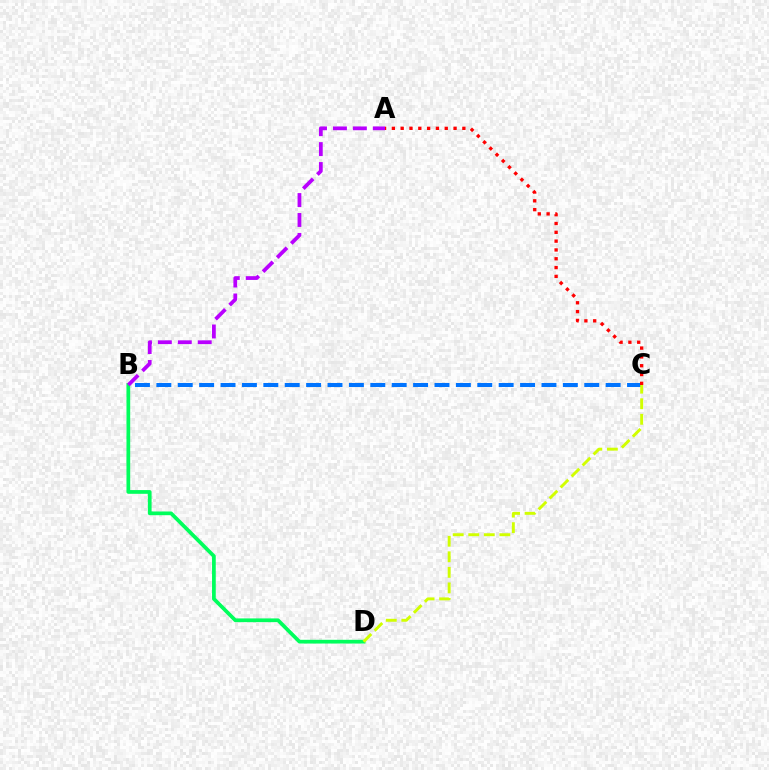{('B', 'C'): [{'color': '#0074ff', 'line_style': 'dashed', 'thickness': 2.91}], ('B', 'D'): [{'color': '#00ff5c', 'line_style': 'solid', 'thickness': 2.69}], ('A', 'C'): [{'color': '#ff0000', 'line_style': 'dotted', 'thickness': 2.39}], ('C', 'D'): [{'color': '#d1ff00', 'line_style': 'dashed', 'thickness': 2.11}], ('A', 'B'): [{'color': '#b900ff', 'line_style': 'dashed', 'thickness': 2.71}]}